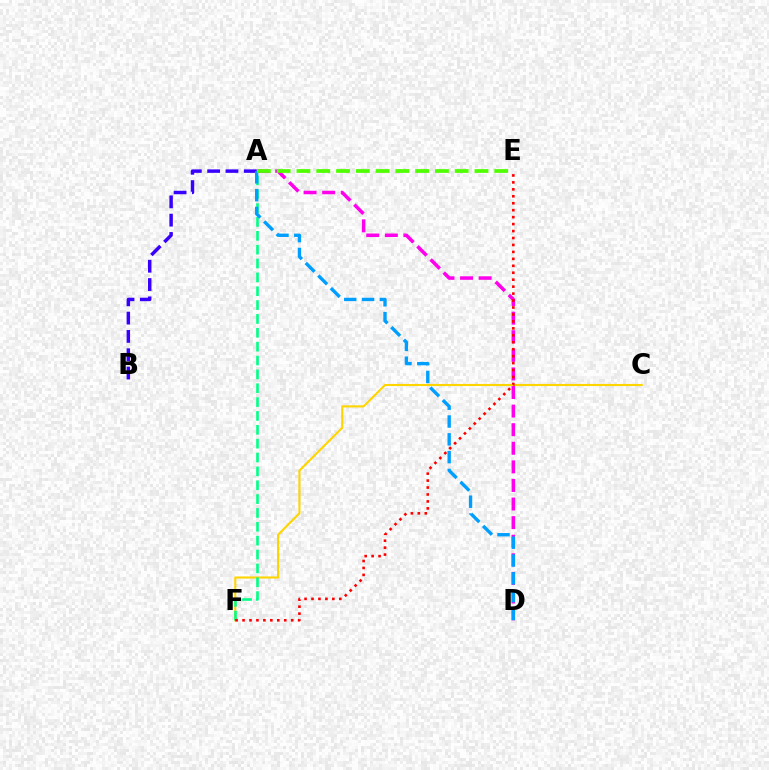{('C', 'F'): [{'color': '#ffd500', 'line_style': 'solid', 'thickness': 1.51}], ('A', 'F'): [{'color': '#00ff86', 'line_style': 'dashed', 'thickness': 1.88}], ('A', 'D'): [{'color': '#ff00ed', 'line_style': 'dashed', 'thickness': 2.53}, {'color': '#009eff', 'line_style': 'dashed', 'thickness': 2.42}], ('A', 'B'): [{'color': '#3700ff', 'line_style': 'dashed', 'thickness': 2.49}], ('E', 'F'): [{'color': '#ff0000', 'line_style': 'dotted', 'thickness': 1.89}], ('A', 'E'): [{'color': '#4fff00', 'line_style': 'dashed', 'thickness': 2.69}]}